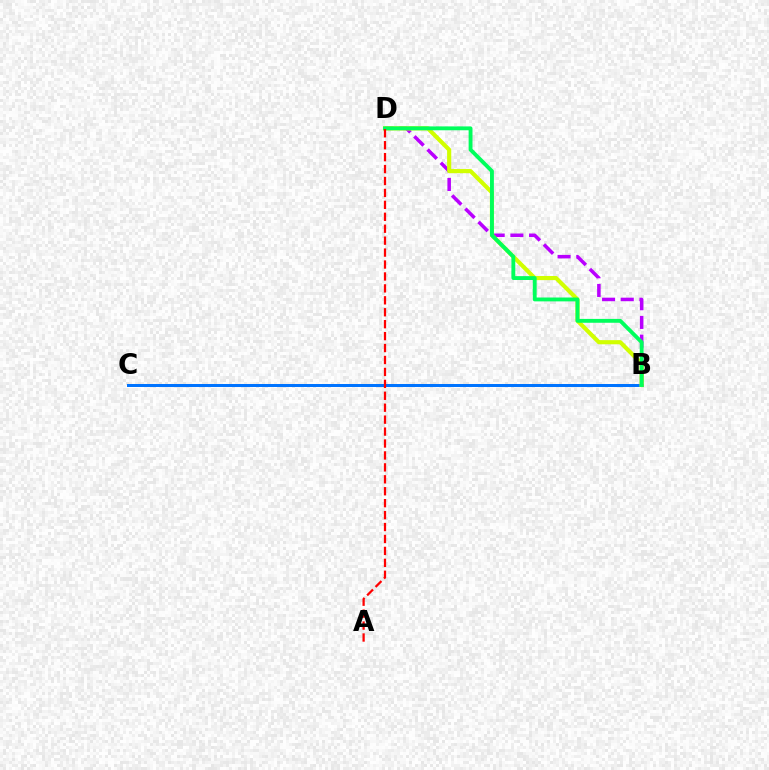{('B', 'C'): [{'color': '#0074ff', 'line_style': 'solid', 'thickness': 2.17}], ('B', 'D'): [{'color': '#b900ff', 'line_style': 'dashed', 'thickness': 2.54}, {'color': '#d1ff00', 'line_style': 'solid', 'thickness': 2.98}, {'color': '#00ff5c', 'line_style': 'solid', 'thickness': 2.78}], ('A', 'D'): [{'color': '#ff0000', 'line_style': 'dashed', 'thickness': 1.62}]}